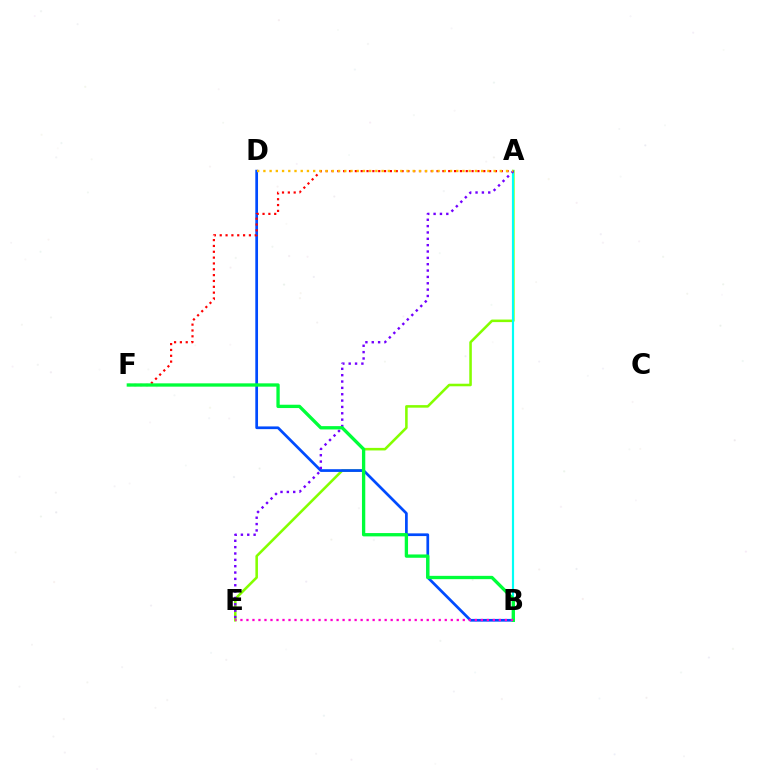{('A', 'E'): [{'color': '#84ff00', 'line_style': 'solid', 'thickness': 1.84}, {'color': '#7200ff', 'line_style': 'dotted', 'thickness': 1.73}], ('B', 'D'): [{'color': '#004bff', 'line_style': 'solid', 'thickness': 1.95}], ('A', 'B'): [{'color': '#00fff6', 'line_style': 'solid', 'thickness': 1.56}], ('A', 'F'): [{'color': '#ff0000', 'line_style': 'dotted', 'thickness': 1.59}], ('A', 'D'): [{'color': '#ffbd00', 'line_style': 'dotted', 'thickness': 1.69}], ('B', 'F'): [{'color': '#00ff39', 'line_style': 'solid', 'thickness': 2.39}], ('B', 'E'): [{'color': '#ff00cf', 'line_style': 'dotted', 'thickness': 1.63}]}